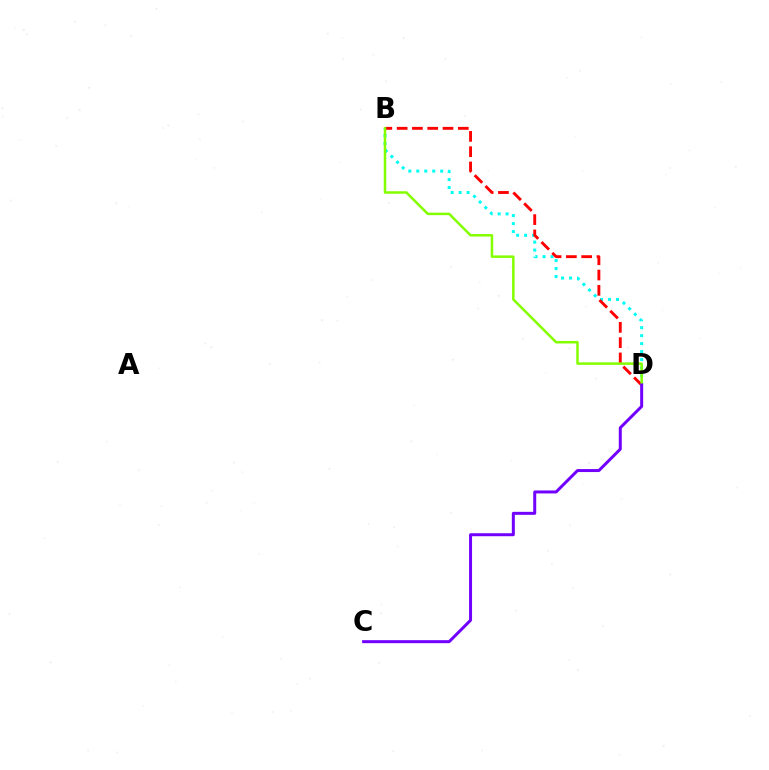{('B', 'D'): [{'color': '#00fff6', 'line_style': 'dotted', 'thickness': 2.17}, {'color': '#ff0000', 'line_style': 'dashed', 'thickness': 2.08}, {'color': '#84ff00', 'line_style': 'solid', 'thickness': 1.81}], ('C', 'D'): [{'color': '#7200ff', 'line_style': 'solid', 'thickness': 2.16}]}